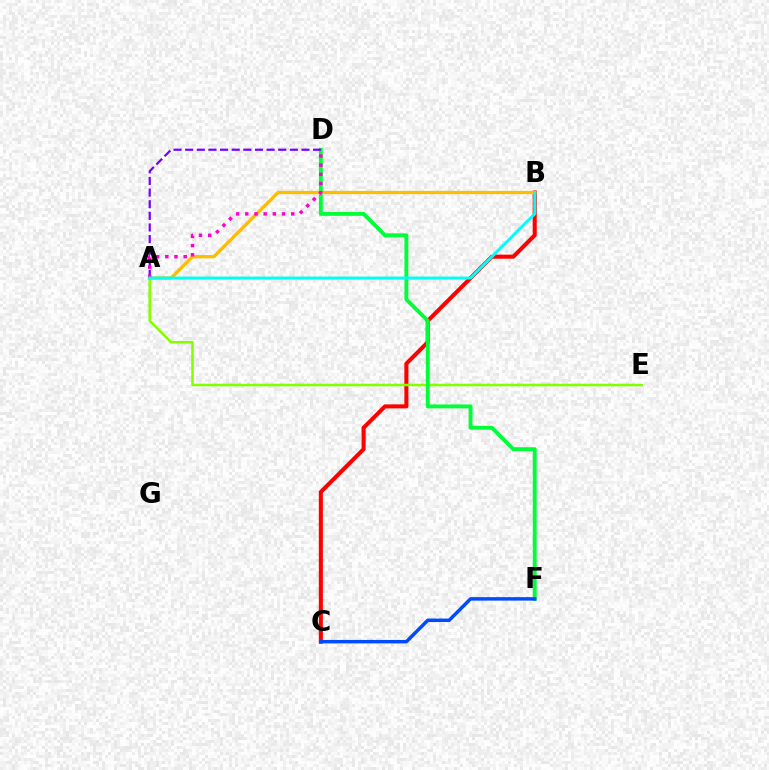{('B', 'C'): [{'color': '#ff0000', 'line_style': 'solid', 'thickness': 2.92}], ('A', 'E'): [{'color': '#84ff00', 'line_style': 'solid', 'thickness': 1.82}], ('D', 'F'): [{'color': '#00ff39', 'line_style': 'solid', 'thickness': 2.8}], ('A', 'B'): [{'color': '#ffbd00', 'line_style': 'solid', 'thickness': 2.36}, {'color': '#00fff6', 'line_style': 'solid', 'thickness': 2.15}], ('A', 'D'): [{'color': '#7200ff', 'line_style': 'dashed', 'thickness': 1.58}, {'color': '#ff00cf', 'line_style': 'dotted', 'thickness': 2.5}], ('C', 'F'): [{'color': '#004bff', 'line_style': 'solid', 'thickness': 2.49}]}